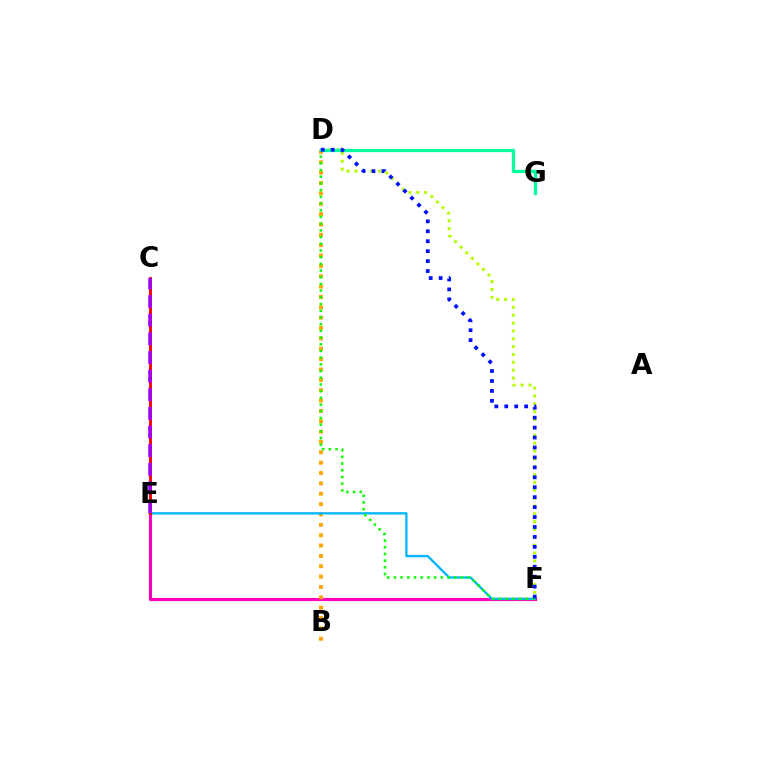{('D', 'F'): [{'color': '#b3ff00', 'line_style': 'dotted', 'thickness': 2.13}, {'color': '#08ff00', 'line_style': 'dotted', 'thickness': 1.82}, {'color': '#0010ff', 'line_style': 'dotted', 'thickness': 2.7}], ('E', 'F'): [{'color': '#ff00bd', 'line_style': 'solid', 'thickness': 2.25}, {'color': '#00b5ff', 'line_style': 'solid', 'thickness': 1.66}], ('B', 'D'): [{'color': '#ffa500', 'line_style': 'dotted', 'thickness': 2.81}], ('C', 'E'): [{'color': '#ff0000', 'line_style': 'solid', 'thickness': 2.09}, {'color': '#9b00ff', 'line_style': 'dashed', 'thickness': 2.53}], ('D', 'G'): [{'color': '#00ff9d', 'line_style': 'solid', 'thickness': 2.36}]}